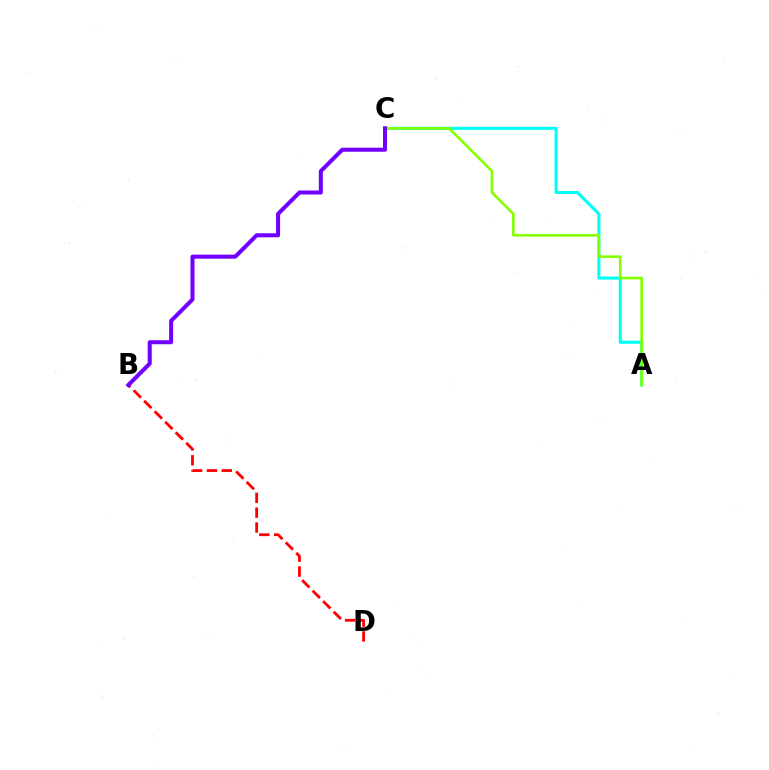{('A', 'C'): [{'color': '#00fff6', 'line_style': 'solid', 'thickness': 2.22}, {'color': '#84ff00', 'line_style': 'solid', 'thickness': 1.9}], ('B', 'D'): [{'color': '#ff0000', 'line_style': 'dashed', 'thickness': 2.02}], ('B', 'C'): [{'color': '#7200ff', 'line_style': 'solid', 'thickness': 2.9}]}